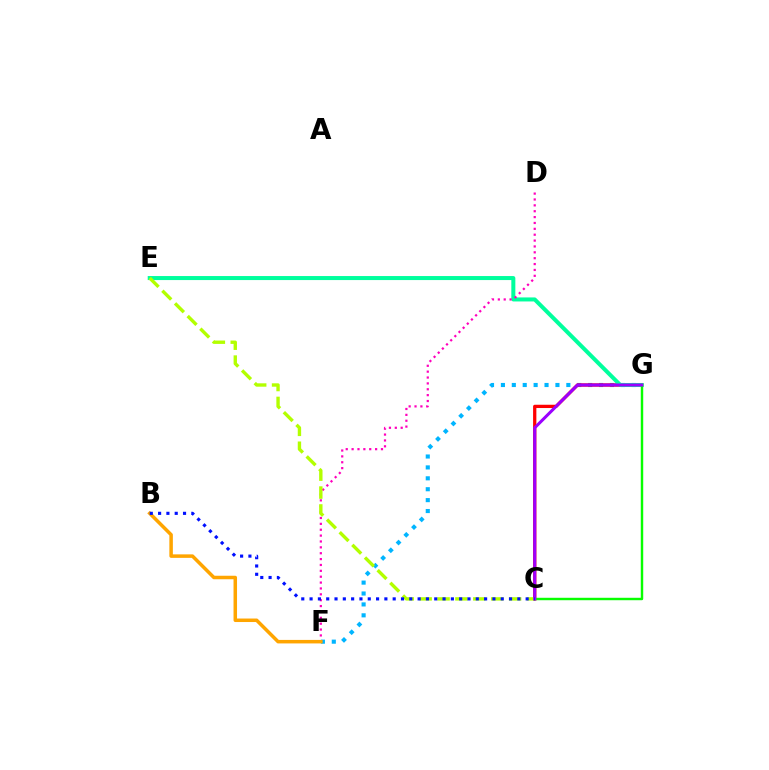{('F', 'G'): [{'color': '#00b5ff', 'line_style': 'dotted', 'thickness': 2.96}], ('C', 'G'): [{'color': '#ff0000', 'line_style': 'solid', 'thickness': 2.36}, {'color': '#08ff00', 'line_style': 'solid', 'thickness': 1.75}, {'color': '#9b00ff', 'line_style': 'solid', 'thickness': 2.19}], ('E', 'G'): [{'color': '#00ff9d', 'line_style': 'solid', 'thickness': 2.9}], ('D', 'F'): [{'color': '#ff00bd', 'line_style': 'dotted', 'thickness': 1.6}], ('C', 'E'): [{'color': '#b3ff00', 'line_style': 'dashed', 'thickness': 2.43}], ('B', 'F'): [{'color': '#ffa500', 'line_style': 'solid', 'thickness': 2.53}], ('B', 'C'): [{'color': '#0010ff', 'line_style': 'dotted', 'thickness': 2.26}]}